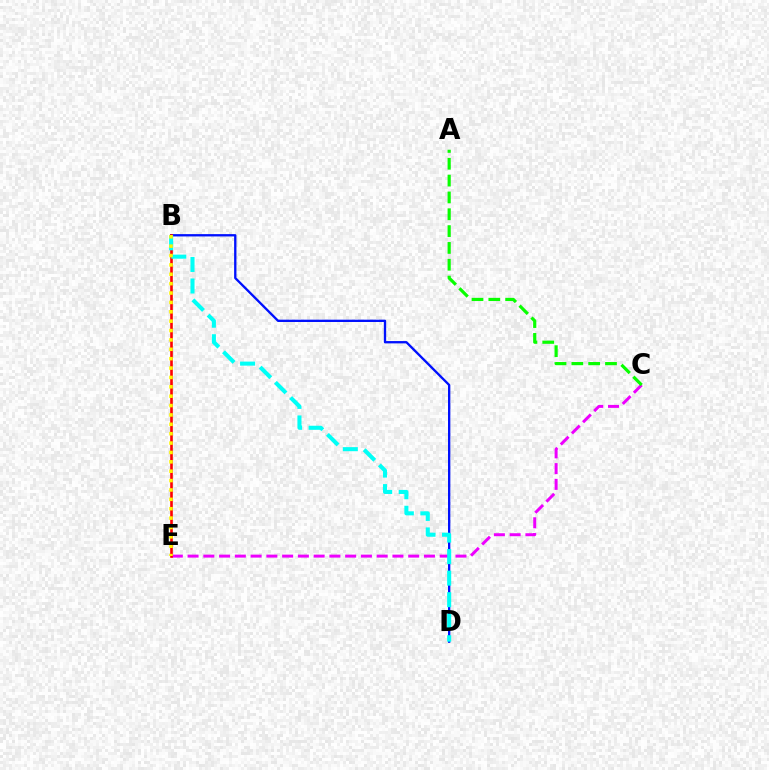{('C', 'E'): [{'color': '#ee00ff', 'line_style': 'dashed', 'thickness': 2.14}], ('B', 'D'): [{'color': '#0010ff', 'line_style': 'solid', 'thickness': 1.67}, {'color': '#00fff6', 'line_style': 'dashed', 'thickness': 2.92}], ('A', 'C'): [{'color': '#08ff00', 'line_style': 'dashed', 'thickness': 2.29}], ('B', 'E'): [{'color': '#ff0000', 'line_style': 'solid', 'thickness': 1.89}, {'color': '#fcf500', 'line_style': 'dotted', 'thickness': 2.55}]}